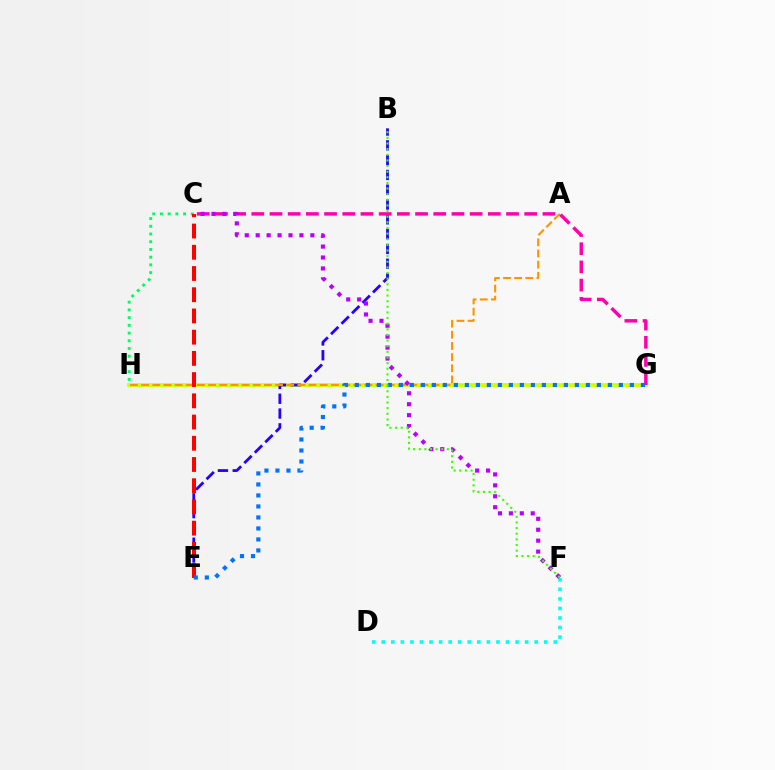{('G', 'H'): [{'color': '#d1ff00', 'line_style': 'solid', 'thickness': 2.73}], ('B', 'E'): [{'color': '#2500ff', 'line_style': 'dashed', 'thickness': 2.01}], ('D', 'F'): [{'color': '#00fff6', 'line_style': 'dotted', 'thickness': 2.6}], ('C', 'H'): [{'color': '#00ff5c', 'line_style': 'dotted', 'thickness': 2.1}], ('A', 'H'): [{'color': '#ff9400', 'line_style': 'dashed', 'thickness': 1.52}], ('C', 'G'): [{'color': '#ff00ac', 'line_style': 'dashed', 'thickness': 2.47}], ('C', 'E'): [{'color': '#ff0000', 'line_style': 'dashed', 'thickness': 2.88}], ('C', 'F'): [{'color': '#b900ff', 'line_style': 'dotted', 'thickness': 2.97}], ('E', 'G'): [{'color': '#0074ff', 'line_style': 'dotted', 'thickness': 2.99}], ('B', 'F'): [{'color': '#3dff00', 'line_style': 'dotted', 'thickness': 1.53}]}